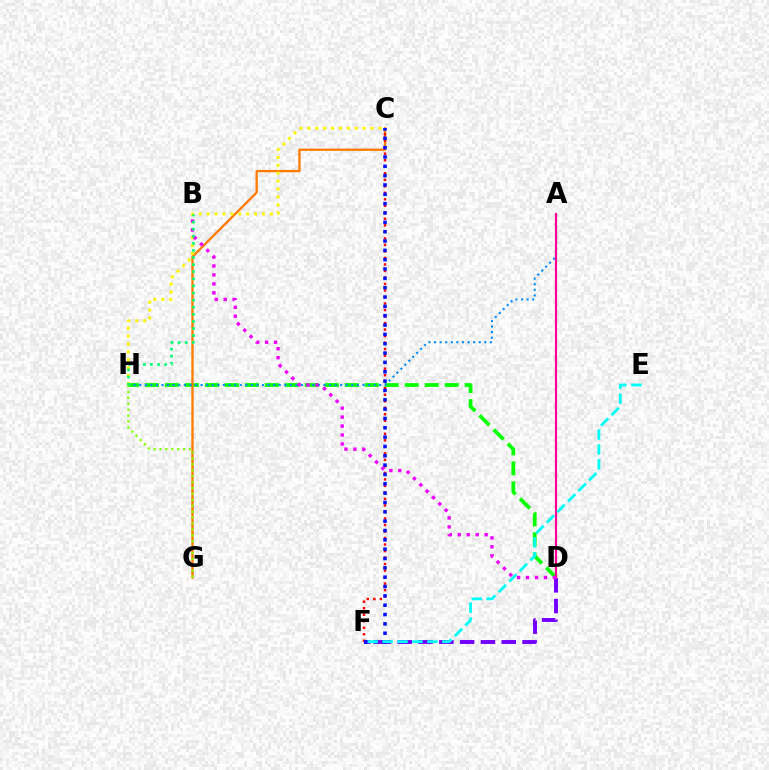{('D', 'H'): [{'color': '#08ff00', 'line_style': 'dashed', 'thickness': 2.71}], ('D', 'F'): [{'color': '#7200ff', 'line_style': 'dashed', 'thickness': 2.83}], ('C', 'G'): [{'color': '#ff7c00', 'line_style': 'solid', 'thickness': 1.66}], ('A', 'H'): [{'color': '#008cff', 'line_style': 'dotted', 'thickness': 1.52}], ('C', 'F'): [{'color': '#ff0000', 'line_style': 'dotted', 'thickness': 1.77}, {'color': '#0010ff', 'line_style': 'dotted', 'thickness': 2.54}], ('C', 'H'): [{'color': '#fcf500', 'line_style': 'dotted', 'thickness': 2.15}], ('G', 'H'): [{'color': '#84ff00', 'line_style': 'dotted', 'thickness': 1.6}], ('A', 'D'): [{'color': '#ff0094', 'line_style': 'solid', 'thickness': 1.56}], ('E', 'F'): [{'color': '#00fff6', 'line_style': 'dashed', 'thickness': 2.03}], ('B', 'D'): [{'color': '#ee00ff', 'line_style': 'dotted', 'thickness': 2.43}], ('B', 'H'): [{'color': '#00ff74', 'line_style': 'dotted', 'thickness': 1.93}]}